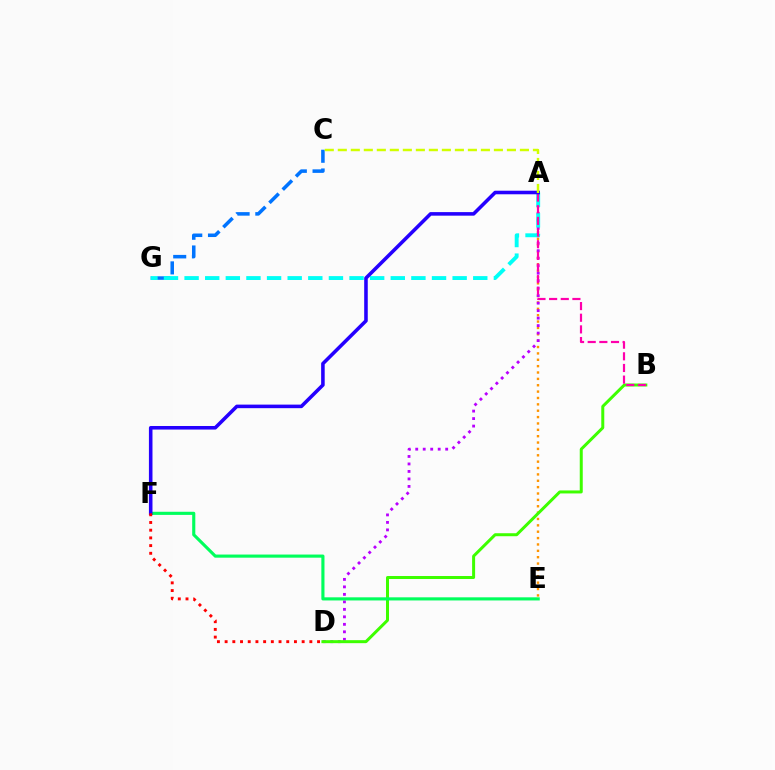{('C', 'G'): [{'color': '#0074ff', 'line_style': 'dashed', 'thickness': 2.54}], ('A', 'E'): [{'color': '#ff9400', 'line_style': 'dotted', 'thickness': 1.73}], ('A', 'D'): [{'color': '#b900ff', 'line_style': 'dotted', 'thickness': 2.04}], ('B', 'D'): [{'color': '#3dff00', 'line_style': 'solid', 'thickness': 2.16}], ('A', 'G'): [{'color': '#00fff6', 'line_style': 'dashed', 'thickness': 2.8}], ('E', 'F'): [{'color': '#00ff5c', 'line_style': 'solid', 'thickness': 2.25}], ('A', 'B'): [{'color': '#ff00ac', 'line_style': 'dashed', 'thickness': 1.58}], ('A', 'F'): [{'color': '#2500ff', 'line_style': 'solid', 'thickness': 2.56}], ('D', 'F'): [{'color': '#ff0000', 'line_style': 'dotted', 'thickness': 2.09}], ('A', 'C'): [{'color': '#d1ff00', 'line_style': 'dashed', 'thickness': 1.77}]}